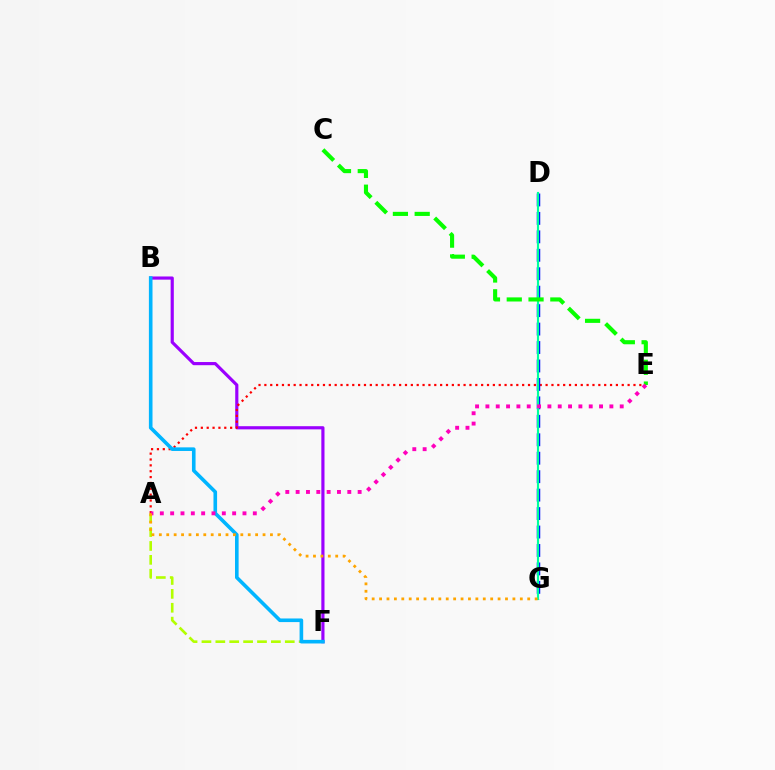{('B', 'F'): [{'color': '#9b00ff', 'line_style': 'solid', 'thickness': 2.28}, {'color': '#00b5ff', 'line_style': 'solid', 'thickness': 2.6}], ('A', 'F'): [{'color': '#b3ff00', 'line_style': 'dashed', 'thickness': 1.89}], ('A', 'E'): [{'color': '#ff0000', 'line_style': 'dotted', 'thickness': 1.59}, {'color': '#ff00bd', 'line_style': 'dotted', 'thickness': 2.81}], ('D', 'G'): [{'color': '#0010ff', 'line_style': 'dashed', 'thickness': 2.51}, {'color': '#00ff9d', 'line_style': 'solid', 'thickness': 1.54}], ('C', 'E'): [{'color': '#08ff00', 'line_style': 'dashed', 'thickness': 2.96}], ('A', 'G'): [{'color': '#ffa500', 'line_style': 'dotted', 'thickness': 2.01}]}